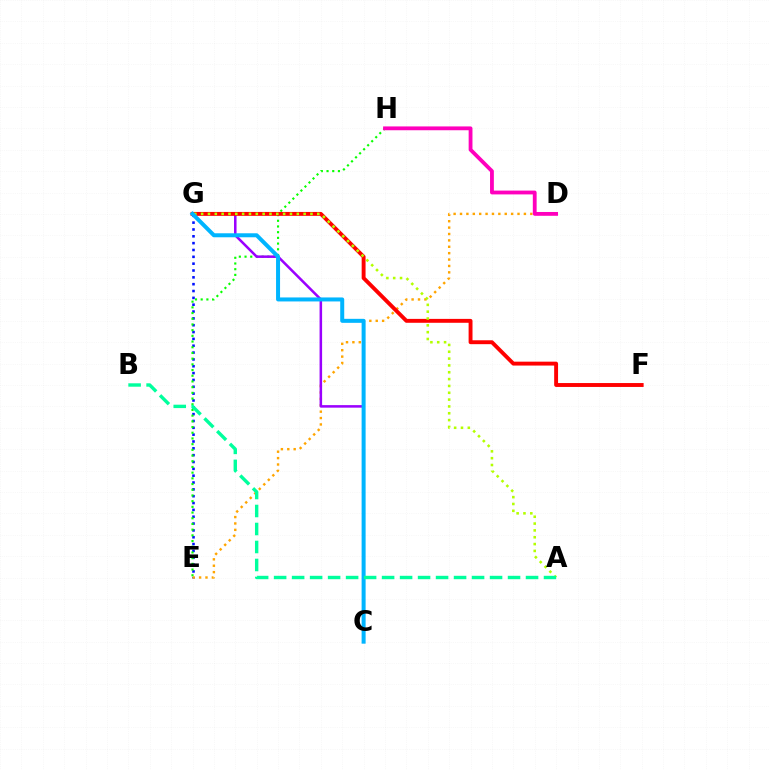{('E', 'G'): [{'color': '#0010ff', 'line_style': 'dotted', 'thickness': 1.86}], ('D', 'E'): [{'color': '#ffa500', 'line_style': 'dotted', 'thickness': 1.74}], ('E', 'H'): [{'color': '#08ff00', 'line_style': 'dotted', 'thickness': 1.55}], ('C', 'G'): [{'color': '#9b00ff', 'line_style': 'solid', 'thickness': 1.82}, {'color': '#00b5ff', 'line_style': 'solid', 'thickness': 2.88}], ('D', 'H'): [{'color': '#ff00bd', 'line_style': 'solid', 'thickness': 2.75}], ('F', 'G'): [{'color': '#ff0000', 'line_style': 'solid', 'thickness': 2.81}], ('A', 'G'): [{'color': '#b3ff00', 'line_style': 'dotted', 'thickness': 1.86}], ('A', 'B'): [{'color': '#00ff9d', 'line_style': 'dashed', 'thickness': 2.44}]}